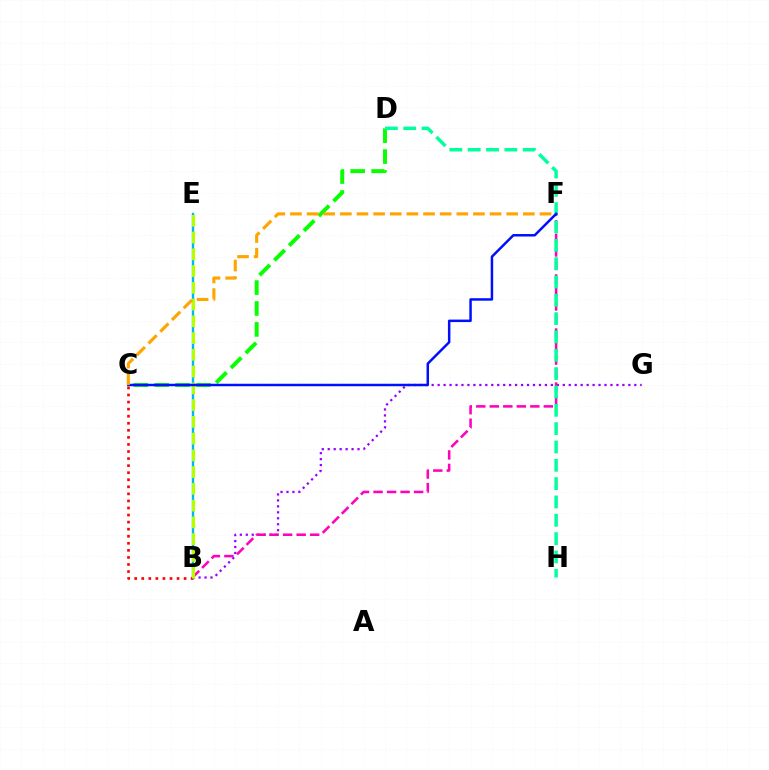{('B', 'E'): [{'color': '#00b5ff', 'line_style': 'solid', 'thickness': 1.71}, {'color': '#b3ff00', 'line_style': 'dashed', 'thickness': 2.28}], ('B', 'C'): [{'color': '#ff0000', 'line_style': 'dotted', 'thickness': 1.92}], ('C', 'D'): [{'color': '#08ff00', 'line_style': 'dashed', 'thickness': 2.84}], ('B', 'G'): [{'color': '#9b00ff', 'line_style': 'dotted', 'thickness': 1.62}], ('B', 'F'): [{'color': '#ff00bd', 'line_style': 'dashed', 'thickness': 1.84}], ('D', 'H'): [{'color': '#00ff9d', 'line_style': 'dashed', 'thickness': 2.49}], ('C', 'F'): [{'color': '#0010ff', 'line_style': 'solid', 'thickness': 1.79}, {'color': '#ffa500', 'line_style': 'dashed', 'thickness': 2.26}]}